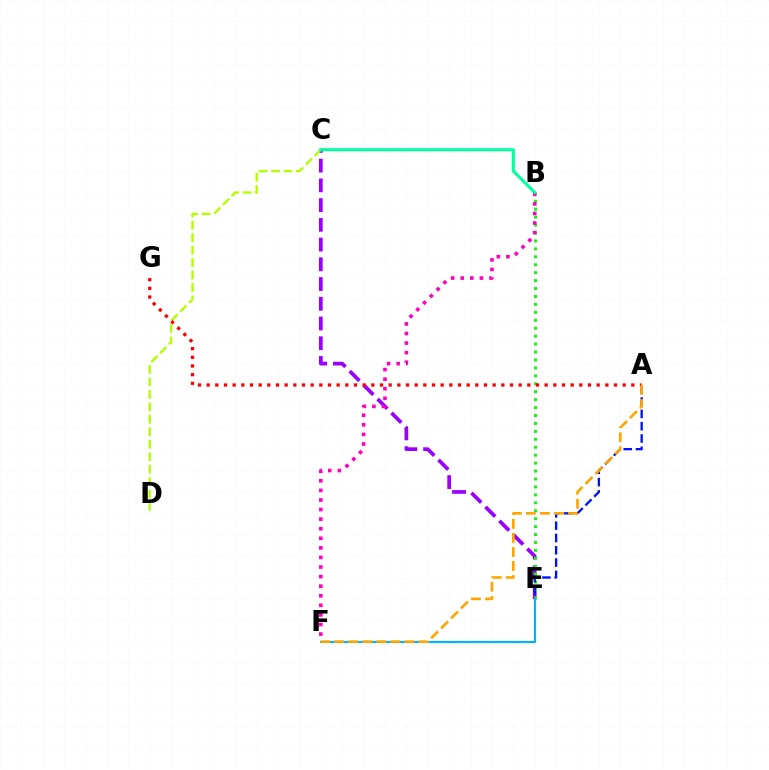{('C', 'E'): [{'color': '#9b00ff', 'line_style': 'dashed', 'thickness': 2.68}], ('C', 'D'): [{'color': '#b3ff00', 'line_style': 'dashed', 'thickness': 1.69}], ('B', 'E'): [{'color': '#08ff00', 'line_style': 'dotted', 'thickness': 2.16}], ('A', 'E'): [{'color': '#0010ff', 'line_style': 'dashed', 'thickness': 1.67}], ('B', 'F'): [{'color': '#ff00bd', 'line_style': 'dotted', 'thickness': 2.6}], ('E', 'F'): [{'color': '#00b5ff', 'line_style': 'solid', 'thickness': 1.54}], ('A', 'G'): [{'color': '#ff0000', 'line_style': 'dotted', 'thickness': 2.35}], ('B', 'C'): [{'color': '#00ff9d', 'line_style': 'solid', 'thickness': 2.2}], ('A', 'F'): [{'color': '#ffa500', 'line_style': 'dashed', 'thickness': 1.91}]}